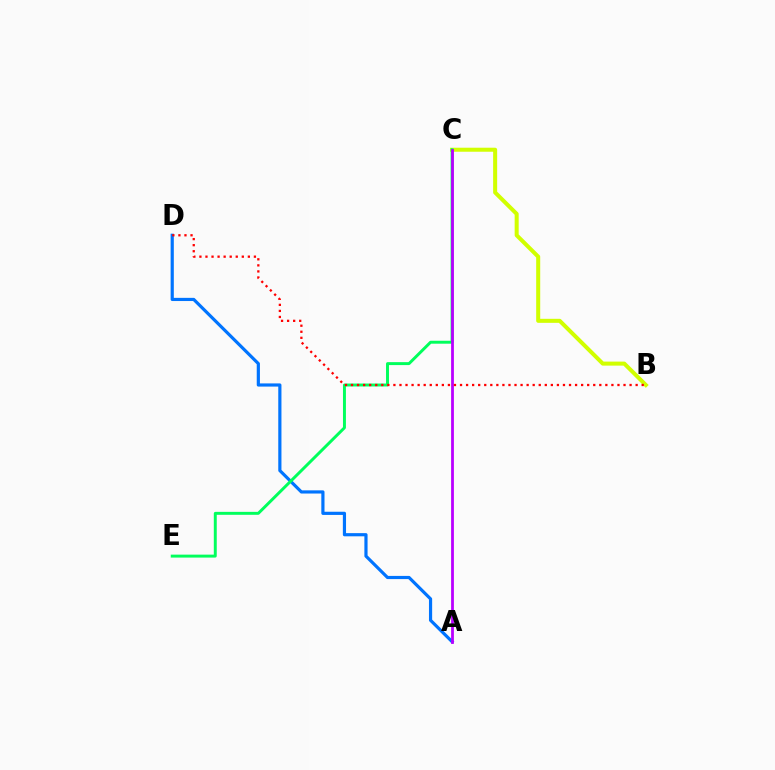{('A', 'D'): [{'color': '#0074ff', 'line_style': 'solid', 'thickness': 2.29}], ('B', 'C'): [{'color': '#d1ff00', 'line_style': 'solid', 'thickness': 2.9}], ('C', 'E'): [{'color': '#00ff5c', 'line_style': 'solid', 'thickness': 2.12}], ('A', 'C'): [{'color': '#b900ff', 'line_style': 'solid', 'thickness': 2.0}], ('B', 'D'): [{'color': '#ff0000', 'line_style': 'dotted', 'thickness': 1.65}]}